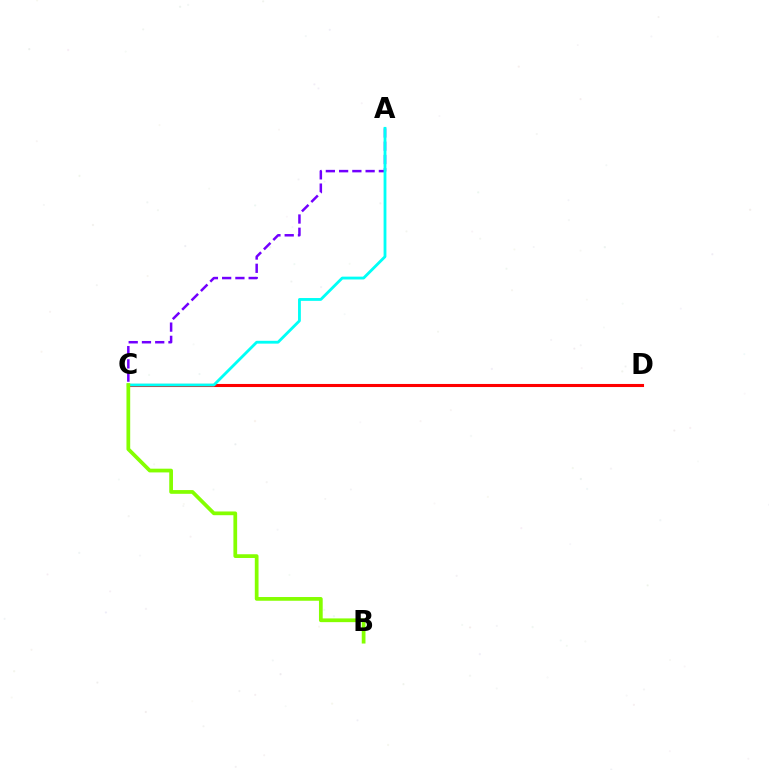{('A', 'C'): [{'color': '#7200ff', 'line_style': 'dashed', 'thickness': 1.8}, {'color': '#00fff6', 'line_style': 'solid', 'thickness': 2.03}], ('C', 'D'): [{'color': '#ff0000', 'line_style': 'solid', 'thickness': 2.21}], ('B', 'C'): [{'color': '#84ff00', 'line_style': 'solid', 'thickness': 2.69}]}